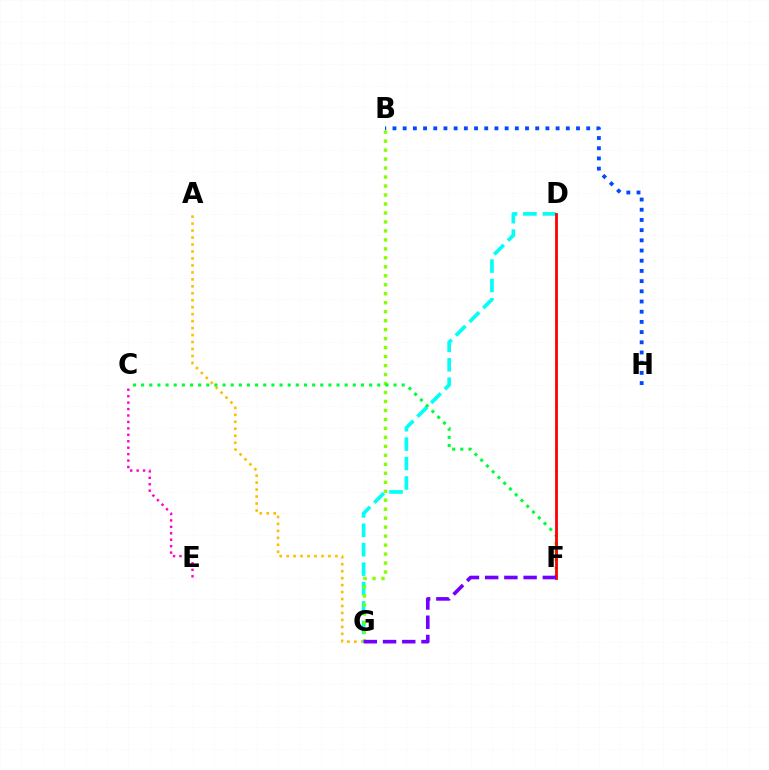{('A', 'G'): [{'color': '#ffbd00', 'line_style': 'dotted', 'thickness': 1.89}], ('B', 'H'): [{'color': '#004bff', 'line_style': 'dotted', 'thickness': 2.77}], ('D', 'G'): [{'color': '#00fff6', 'line_style': 'dashed', 'thickness': 2.64}], ('B', 'G'): [{'color': '#84ff00', 'line_style': 'dotted', 'thickness': 2.44}], ('C', 'F'): [{'color': '#00ff39', 'line_style': 'dotted', 'thickness': 2.21}], ('D', 'F'): [{'color': '#ff0000', 'line_style': 'solid', 'thickness': 2.01}], ('F', 'G'): [{'color': '#7200ff', 'line_style': 'dashed', 'thickness': 2.61}], ('C', 'E'): [{'color': '#ff00cf', 'line_style': 'dotted', 'thickness': 1.75}]}